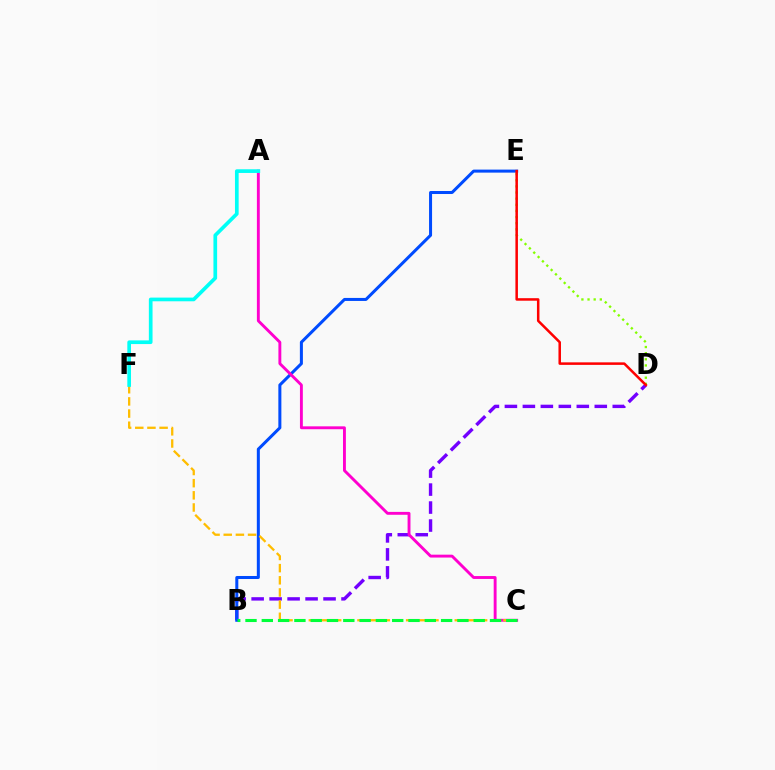{('B', 'D'): [{'color': '#7200ff', 'line_style': 'dashed', 'thickness': 2.44}], ('B', 'E'): [{'color': '#004bff', 'line_style': 'solid', 'thickness': 2.17}], ('A', 'C'): [{'color': '#ff00cf', 'line_style': 'solid', 'thickness': 2.08}], ('D', 'E'): [{'color': '#84ff00', 'line_style': 'dotted', 'thickness': 1.67}, {'color': '#ff0000', 'line_style': 'solid', 'thickness': 1.81}], ('C', 'F'): [{'color': '#ffbd00', 'line_style': 'dashed', 'thickness': 1.65}], ('B', 'C'): [{'color': '#00ff39', 'line_style': 'dashed', 'thickness': 2.21}], ('A', 'F'): [{'color': '#00fff6', 'line_style': 'solid', 'thickness': 2.65}]}